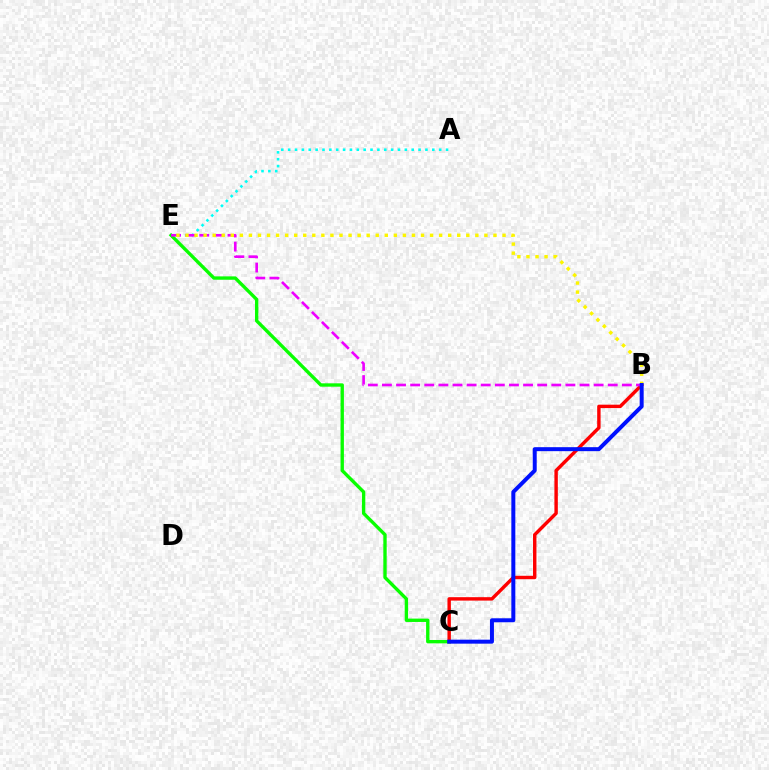{('B', 'C'): [{'color': '#ff0000', 'line_style': 'solid', 'thickness': 2.46}, {'color': '#0010ff', 'line_style': 'solid', 'thickness': 2.86}], ('A', 'E'): [{'color': '#00fff6', 'line_style': 'dotted', 'thickness': 1.86}], ('C', 'E'): [{'color': '#08ff00', 'line_style': 'solid', 'thickness': 2.42}], ('B', 'E'): [{'color': '#ee00ff', 'line_style': 'dashed', 'thickness': 1.92}, {'color': '#fcf500', 'line_style': 'dotted', 'thickness': 2.46}]}